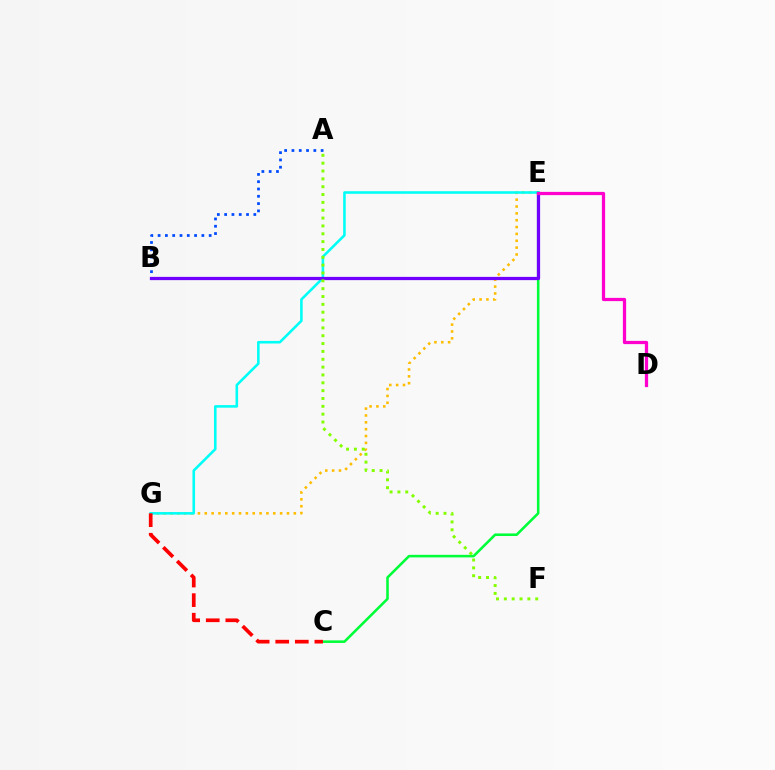{('E', 'G'): [{'color': '#ffbd00', 'line_style': 'dotted', 'thickness': 1.86}, {'color': '#00fff6', 'line_style': 'solid', 'thickness': 1.85}], ('C', 'E'): [{'color': '#00ff39', 'line_style': 'solid', 'thickness': 1.85}], ('A', 'B'): [{'color': '#004bff', 'line_style': 'dotted', 'thickness': 1.98}], ('C', 'G'): [{'color': '#ff0000', 'line_style': 'dashed', 'thickness': 2.66}], ('B', 'E'): [{'color': '#7200ff', 'line_style': 'solid', 'thickness': 2.34}], ('A', 'F'): [{'color': '#84ff00', 'line_style': 'dotted', 'thickness': 2.13}], ('D', 'E'): [{'color': '#ff00cf', 'line_style': 'solid', 'thickness': 2.33}]}